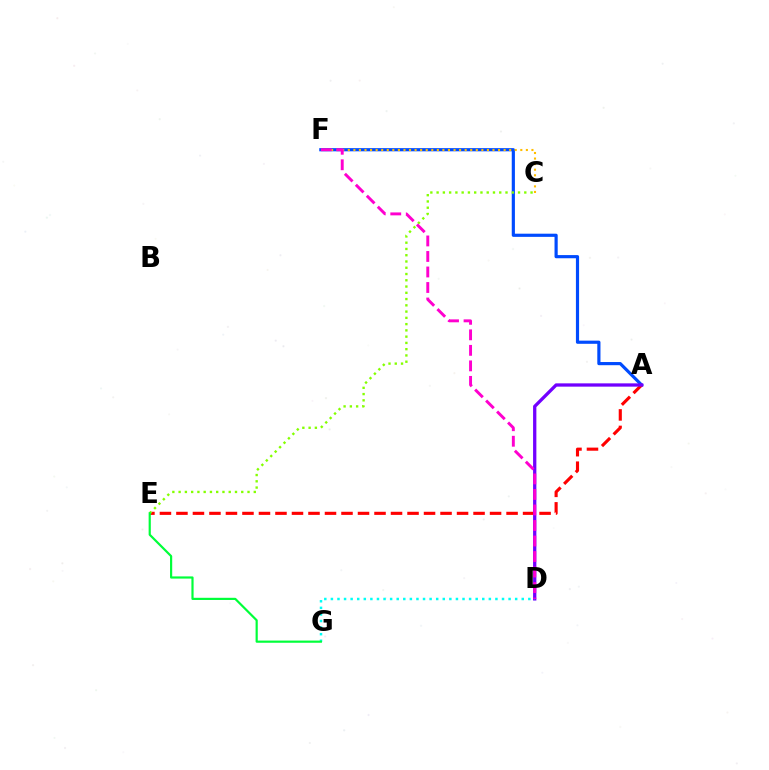{('A', 'F'): [{'color': '#004bff', 'line_style': 'solid', 'thickness': 2.28}], ('A', 'E'): [{'color': '#ff0000', 'line_style': 'dashed', 'thickness': 2.24}], ('C', 'E'): [{'color': '#84ff00', 'line_style': 'dotted', 'thickness': 1.7}], ('C', 'F'): [{'color': '#ffbd00', 'line_style': 'dotted', 'thickness': 1.51}], ('A', 'D'): [{'color': '#7200ff', 'line_style': 'solid', 'thickness': 2.37}], ('D', 'G'): [{'color': '#00fff6', 'line_style': 'dotted', 'thickness': 1.79}], ('D', 'F'): [{'color': '#ff00cf', 'line_style': 'dashed', 'thickness': 2.11}], ('E', 'G'): [{'color': '#00ff39', 'line_style': 'solid', 'thickness': 1.57}]}